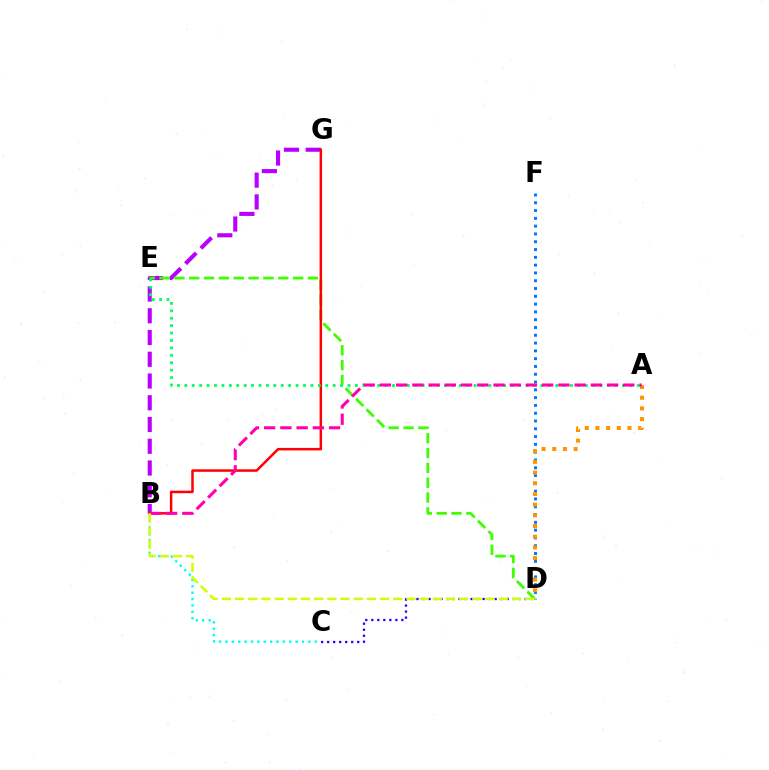{('D', 'F'): [{'color': '#0074ff', 'line_style': 'dotted', 'thickness': 2.12}], ('B', 'G'): [{'color': '#b900ff', 'line_style': 'dashed', 'thickness': 2.95}, {'color': '#ff0000', 'line_style': 'solid', 'thickness': 1.79}], ('B', 'C'): [{'color': '#00fff6', 'line_style': 'dotted', 'thickness': 1.73}], ('A', 'D'): [{'color': '#ff9400', 'line_style': 'dotted', 'thickness': 2.91}], ('D', 'E'): [{'color': '#3dff00', 'line_style': 'dashed', 'thickness': 2.02}], ('C', 'D'): [{'color': '#2500ff', 'line_style': 'dotted', 'thickness': 1.63}], ('A', 'E'): [{'color': '#00ff5c', 'line_style': 'dotted', 'thickness': 2.02}], ('A', 'B'): [{'color': '#ff00ac', 'line_style': 'dashed', 'thickness': 2.2}], ('B', 'D'): [{'color': '#d1ff00', 'line_style': 'dashed', 'thickness': 1.79}]}